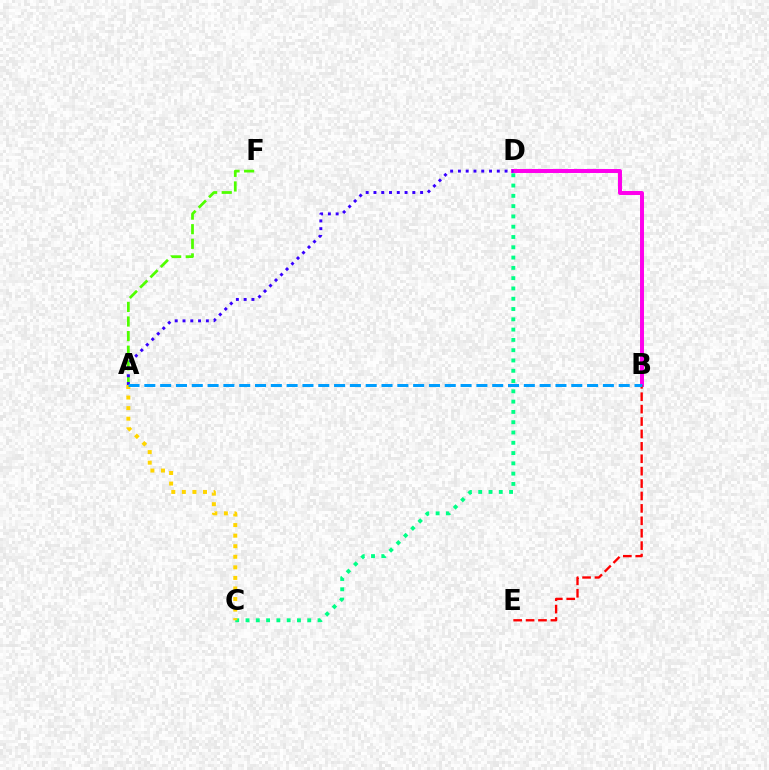{('A', 'F'): [{'color': '#4fff00', 'line_style': 'dashed', 'thickness': 1.98}], ('B', 'D'): [{'color': '#ff00ed', 'line_style': 'solid', 'thickness': 2.86}], ('A', 'D'): [{'color': '#3700ff', 'line_style': 'dotted', 'thickness': 2.11}], ('C', 'D'): [{'color': '#00ff86', 'line_style': 'dotted', 'thickness': 2.8}], ('A', 'C'): [{'color': '#ffd500', 'line_style': 'dotted', 'thickness': 2.87}], ('B', 'E'): [{'color': '#ff0000', 'line_style': 'dashed', 'thickness': 1.69}], ('A', 'B'): [{'color': '#009eff', 'line_style': 'dashed', 'thickness': 2.15}]}